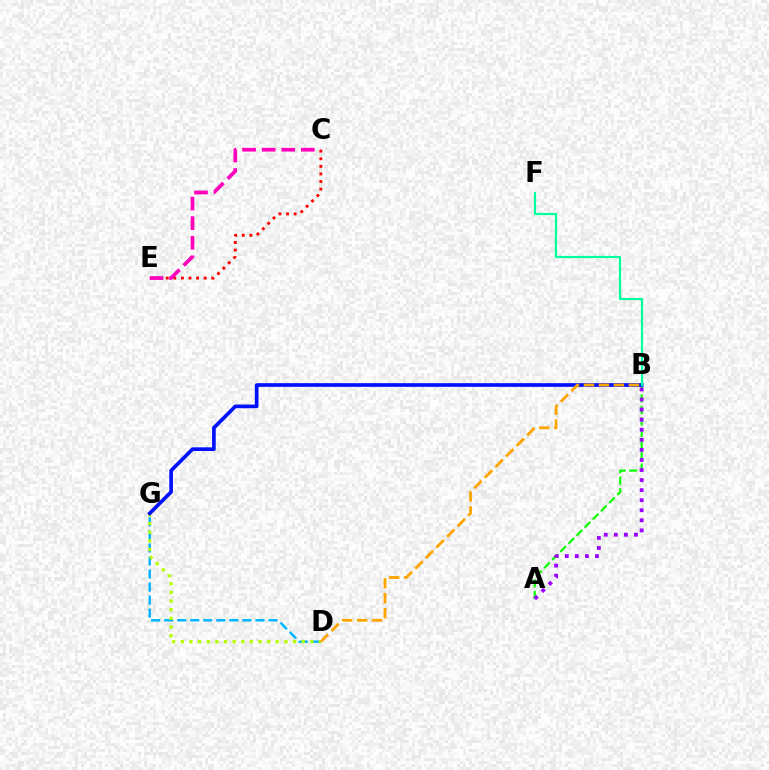{('A', 'B'): [{'color': '#08ff00', 'line_style': 'dashed', 'thickness': 1.56}, {'color': '#9b00ff', 'line_style': 'dotted', 'thickness': 2.73}], ('C', 'E'): [{'color': '#ff0000', 'line_style': 'dotted', 'thickness': 2.06}, {'color': '#ff00bd', 'line_style': 'dashed', 'thickness': 2.66}], ('D', 'G'): [{'color': '#00b5ff', 'line_style': 'dashed', 'thickness': 1.77}, {'color': '#b3ff00', 'line_style': 'dotted', 'thickness': 2.35}], ('B', 'G'): [{'color': '#0010ff', 'line_style': 'solid', 'thickness': 2.64}], ('B', 'D'): [{'color': '#ffa500', 'line_style': 'dashed', 'thickness': 2.03}], ('B', 'F'): [{'color': '#00ff9d', 'line_style': 'solid', 'thickness': 1.58}]}